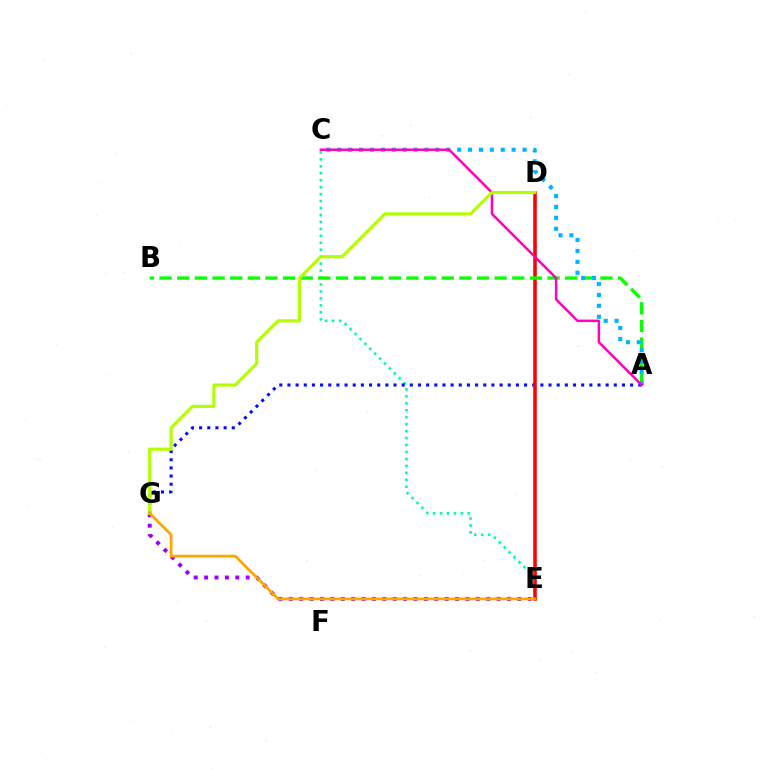{('C', 'E'): [{'color': '#00ff9d', 'line_style': 'dotted', 'thickness': 1.89}], ('A', 'G'): [{'color': '#0010ff', 'line_style': 'dotted', 'thickness': 2.22}], ('D', 'E'): [{'color': '#ff0000', 'line_style': 'solid', 'thickness': 2.55}], ('A', 'B'): [{'color': '#08ff00', 'line_style': 'dashed', 'thickness': 2.4}], ('A', 'C'): [{'color': '#00b5ff', 'line_style': 'dotted', 'thickness': 2.96}, {'color': '#ff00bd', 'line_style': 'solid', 'thickness': 1.79}], ('E', 'G'): [{'color': '#9b00ff', 'line_style': 'dotted', 'thickness': 2.82}, {'color': '#ffa500', 'line_style': 'solid', 'thickness': 1.99}], ('D', 'G'): [{'color': '#b3ff00', 'line_style': 'solid', 'thickness': 2.28}]}